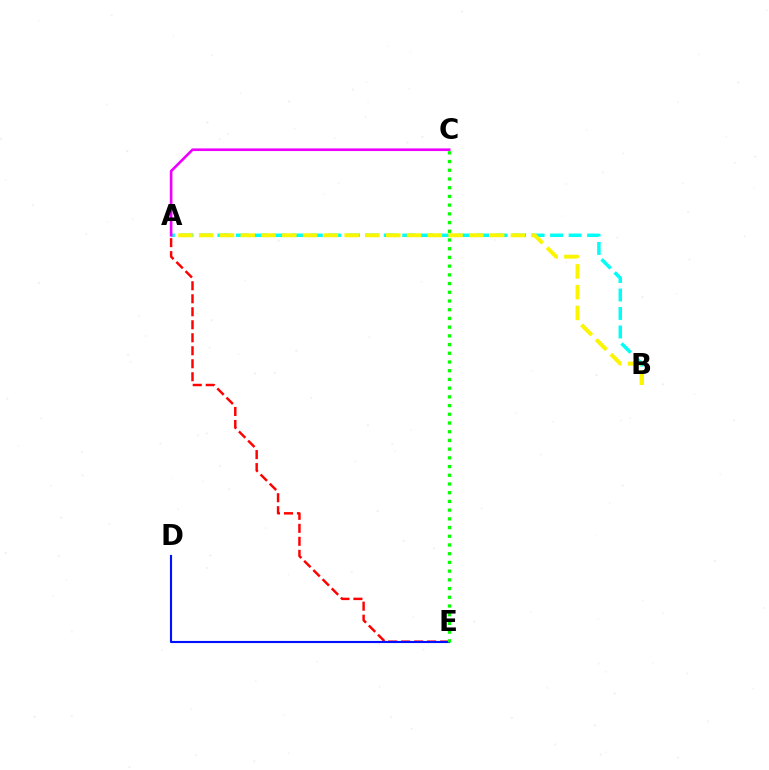{('A', 'B'): [{'color': '#00fff6', 'line_style': 'dashed', 'thickness': 2.51}, {'color': '#fcf500', 'line_style': 'dashed', 'thickness': 2.82}], ('A', 'E'): [{'color': '#ff0000', 'line_style': 'dashed', 'thickness': 1.77}], ('D', 'E'): [{'color': '#0010ff', 'line_style': 'solid', 'thickness': 1.54}], ('A', 'C'): [{'color': '#ee00ff', 'line_style': 'solid', 'thickness': 1.9}], ('C', 'E'): [{'color': '#08ff00', 'line_style': 'dotted', 'thickness': 2.37}]}